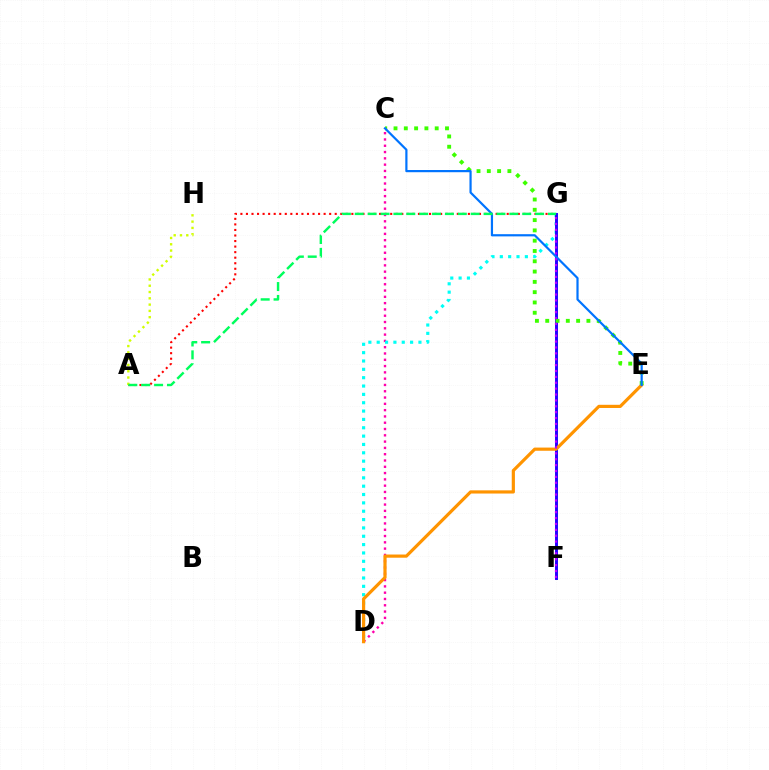{('C', 'D'): [{'color': '#ff00ac', 'line_style': 'dotted', 'thickness': 1.71}], ('D', 'G'): [{'color': '#00fff6', 'line_style': 'dotted', 'thickness': 2.27}], ('F', 'G'): [{'color': '#2500ff', 'line_style': 'solid', 'thickness': 2.11}, {'color': '#b900ff', 'line_style': 'dotted', 'thickness': 1.6}], ('A', 'G'): [{'color': '#ff0000', 'line_style': 'dotted', 'thickness': 1.51}, {'color': '#00ff5c', 'line_style': 'dashed', 'thickness': 1.75}], ('A', 'H'): [{'color': '#d1ff00', 'line_style': 'dotted', 'thickness': 1.71}], ('D', 'E'): [{'color': '#ff9400', 'line_style': 'solid', 'thickness': 2.29}], ('C', 'E'): [{'color': '#3dff00', 'line_style': 'dotted', 'thickness': 2.8}, {'color': '#0074ff', 'line_style': 'solid', 'thickness': 1.58}]}